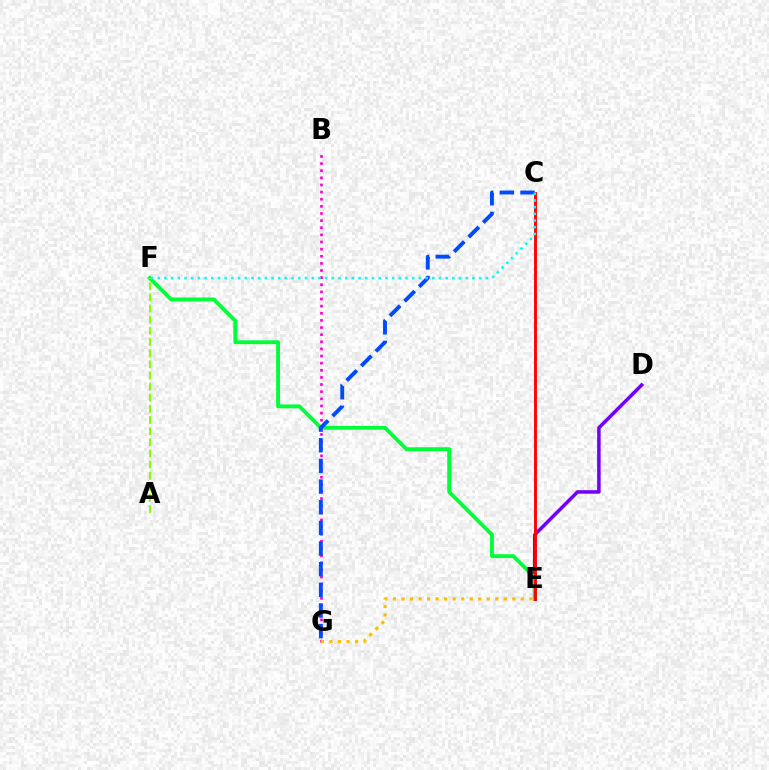{('D', 'E'): [{'color': '#7200ff', 'line_style': 'solid', 'thickness': 2.53}], ('E', 'F'): [{'color': '#00ff39', 'line_style': 'solid', 'thickness': 2.77}], ('C', 'E'): [{'color': '#ff0000', 'line_style': 'solid', 'thickness': 2.07}], ('B', 'G'): [{'color': '#ff00cf', 'line_style': 'dotted', 'thickness': 1.94}], ('C', 'G'): [{'color': '#004bff', 'line_style': 'dashed', 'thickness': 2.81}], ('E', 'G'): [{'color': '#ffbd00', 'line_style': 'dotted', 'thickness': 2.32}], ('A', 'F'): [{'color': '#84ff00', 'line_style': 'dashed', 'thickness': 1.51}], ('C', 'F'): [{'color': '#00fff6', 'line_style': 'dotted', 'thickness': 1.82}]}